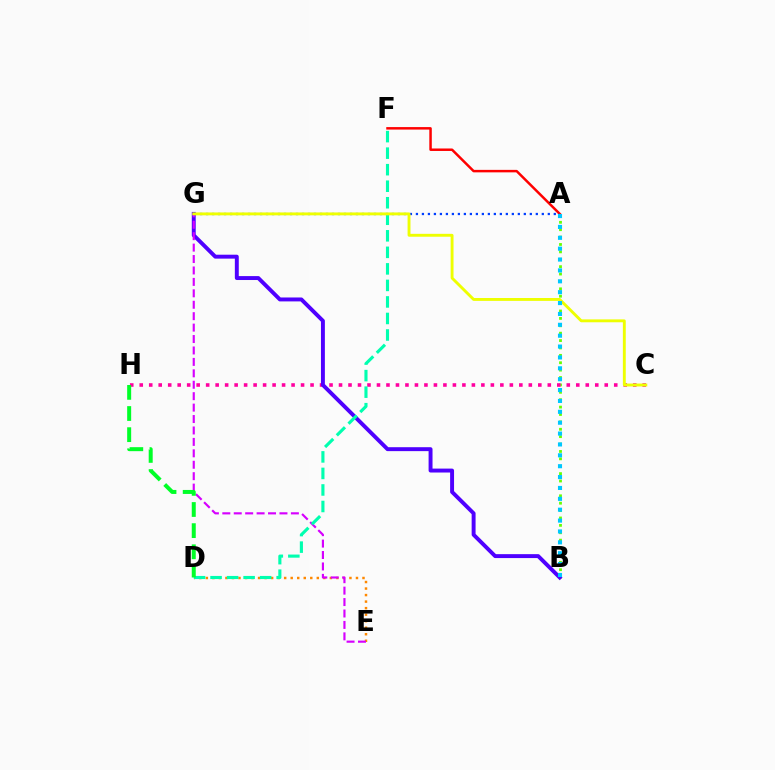{('A', 'F'): [{'color': '#ff0000', 'line_style': 'solid', 'thickness': 1.79}], ('D', 'E'): [{'color': '#ff8800', 'line_style': 'dotted', 'thickness': 1.77}], ('A', 'B'): [{'color': '#66ff00', 'line_style': 'dotted', 'thickness': 2.01}, {'color': '#00c7ff', 'line_style': 'dotted', 'thickness': 2.96}], ('C', 'H'): [{'color': '#ff00a0', 'line_style': 'dotted', 'thickness': 2.58}], ('B', 'G'): [{'color': '#4f00ff', 'line_style': 'solid', 'thickness': 2.83}], ('A', 'G'): [{'color': '#003fff', 'line_style': 'dotted', 'thickness': 1.63}], ('E', 'G'): [{'color': '#d600ff', 'line_style': 'dashed', 'thickness': 1.55}], ('D', 'F'): [{'color': '#00ffaf', 'line_style': 'dashed', 'thickness': 2.25}], ('C', 'G'): [{'color': '#eeff00', 'line_style': 'solid', 'thickness': 2.08}], ('D', 'H'): [{'color': '#00ff27', 'line_style': 'dashed', 'thickness': 2.87}]}